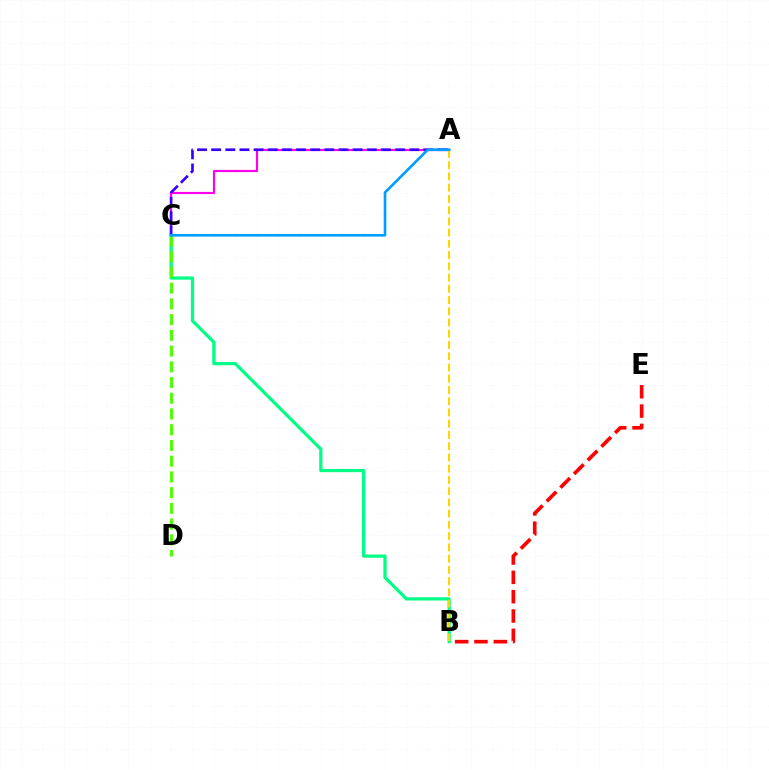{('B', 'C'): [{'color': '#00ff86', 'line_style': 'solid', 'thickness': 2.33}], ('A', 'C'): [{'color': '#ff00ed', 'line_style': 'solid', 'thickness': 1.55}, {'color': '#3700ff', 'line_style': 'dashed', 'thickness': 1.92}, {'color': '#009eff', 'line_style': 'solid', 'thickness': 1.91}], ('B', 'E'): [{'color': '#ff0000', 'line_style': 'dashed', 'thickness': 2.63}], ('A', 'B'): [{'color': '#ffd500', 'line_style': 'dashed', 'thickness': 1.53}], ('C', 'D'): [{'color': '#4fff00', 'line_style': 'dashed', 'thickness': 2.14}]}